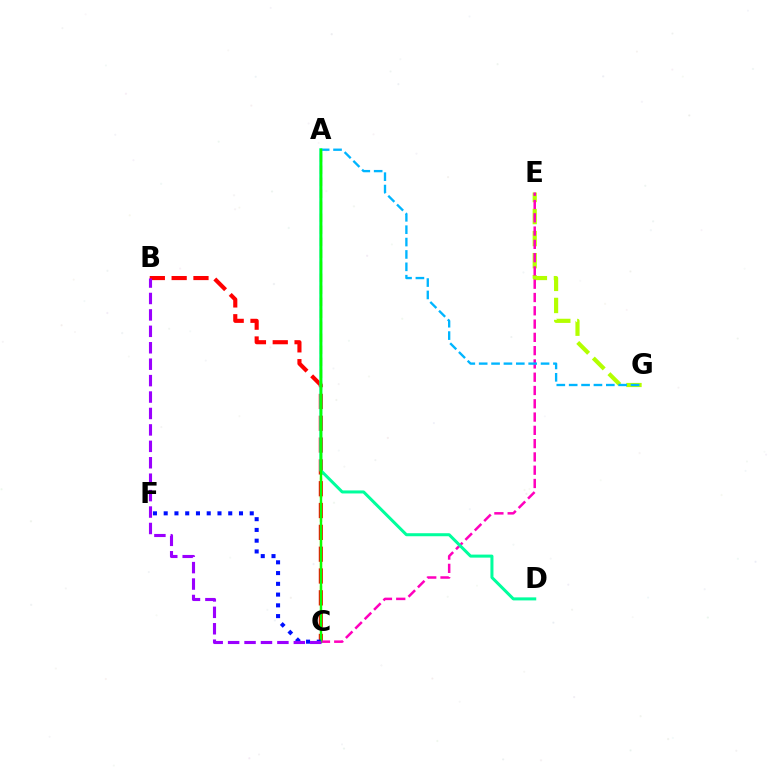{('E', 'G'): [{'color': '#b3ff00', 'line_style': 'dashed', 'thickness': 3.0}], ('A', 'C'): [{'color': '#ffa500', 'line_style': 'dashed', 'thickness': 1.63}, {'color': '#08ff00', 'line_style': 'solid', 'thickness': 1.73}], ('B', 'C'): [{'color': '#ff0000', 'line_style': 'dashed', 'thickness': 2.96}, {'color': '#9b00ff', 'line_style': 'dashed', 'thickness': 2.23}], ('C', 'E'): [{'color': '#ff00bd', 'line_style': 'dashed', 'thickness': 1.8}], ('A', 'G'): [{'color': '#00b5ff', 'line_style': 'dashed', 'thickness': 1.68}], ('A', 'D'): [{'color': '#00ff9d', 'line_style': 'solid', 'thickness': 2.18}], ('C', 'F'): [{'color': '#0010ff', 'line_style': 'dotted', 'thickness': 2.92}]}